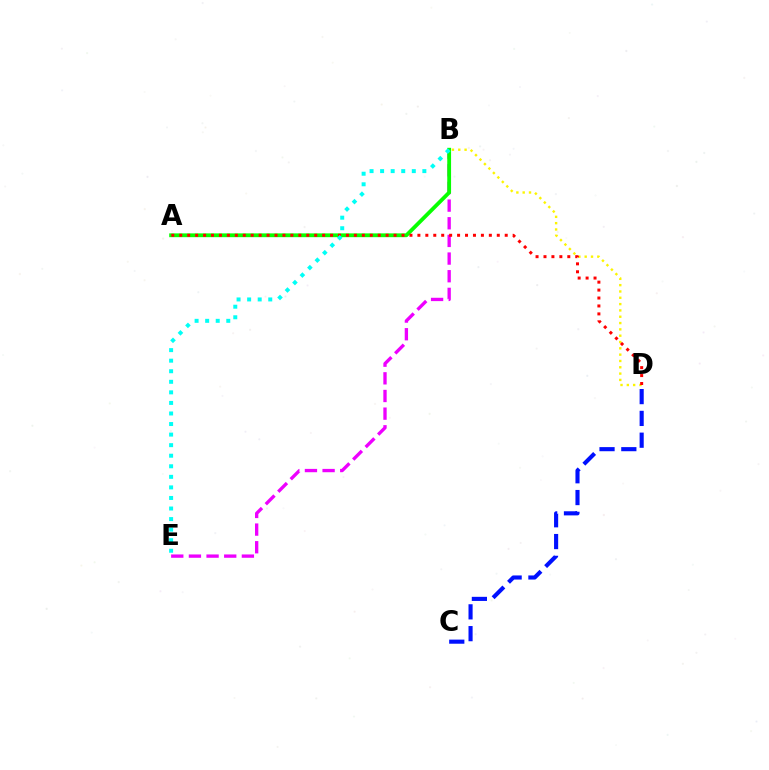{('B', 'E'): [{'color': '#ee00ff', 'line_style': 'dashed', 'thickness': 2.4}, {'color': '#00fff6', 'line_style': 'dotted', 'thickness': 2.87}], ('A', 'B'): [{'color': '#08ff00', 'line_style': 'solid', 'thickness': 2.74}], ('C', 'D'): [{'color': '#0010ff', 'line_style': 'dashed', 'thickness': 2.96}], ('B', 'D'): [{'color': '#fcf500', 'line_style': 'dotted', 'thickness': 1.72}], ('A', 'D'): [{'color': '#ff0000', 'line_style': 'dotted', 'thickness': 2.16}]}